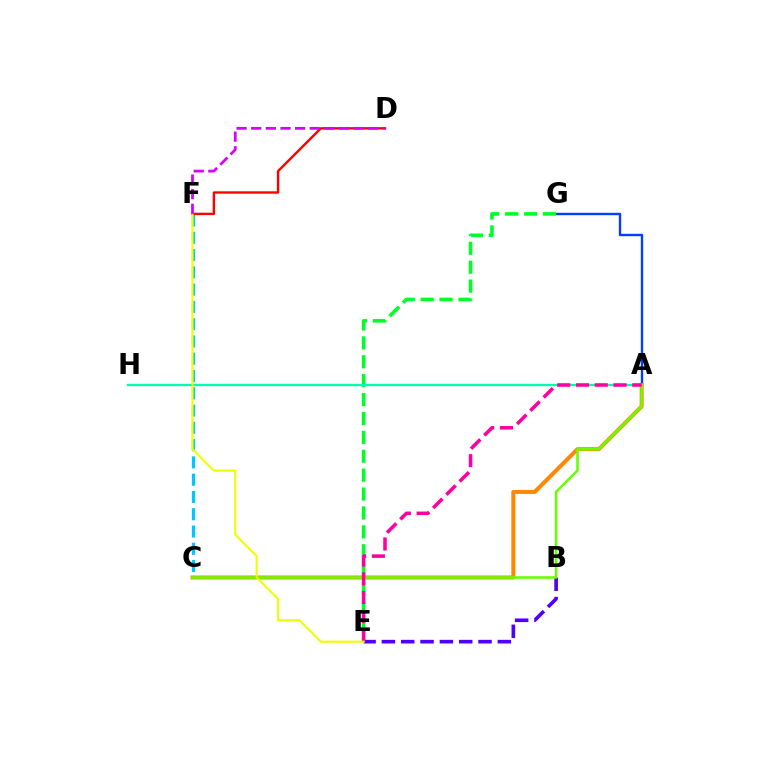{('A', 'G'): [{'color': '#003fff', 'line_style': 'solid', 'thickness': 1.71}], ('E', 'G'): [{'color': '#00ff27', 'line_style': 'dashed', 'thickness': 2.57}], ('A', 'H'): [{'color': '#00ffaf', 'line_style': 'solid', 'thickness': 1.65}], ('A', 'C'): [{'color': '#ff8800', 'line_style': 'solid', 'thickness': 2.89}, {'color': '#66ff00', 'line_style': 'solid', 'thickness': 1.84}], ('B', 'E'): [{'color': '#4f00ff', 'line_style': 'dashed', 'thickness': 2.63}], ('C', 'F'): [{'color': '#00c7ff', 'line_style': 'dashed', 'thickness': 2.35}], ('D', 'F'): [{'color': '#ff0000', 'line_style': 'solid', 'thickness': 1.72}, {'color': '#d600ff', 'line_style': 'dashed', 'thickness': 1.99}], ('A', 'E'): [{'color': '#ff00a0', 'line_style': 'dashed', 'thickness': 2.55}], ('E', 'F'): [{'color': '#eeff00', 'line_style': 'solid', 'thickness': 1.52}]}